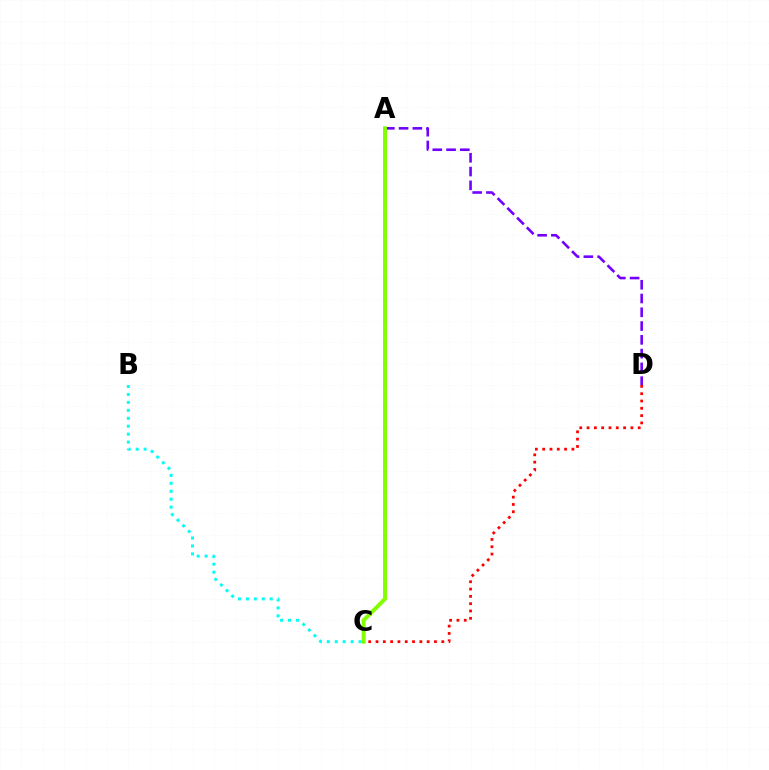{('B', 'C'): [{'color': '#00fff6', 'line_style': 'dotted', 'thickness': 2.16}], ('A', 'D'): [{'color': '#7200ff', 'line_style': 'dashed', 'thickness': 1.87}], ('A', 'C'): [{'color': '#84ff00', 'line_style': 'solid', 'thickness': 2.85}], ('C', 'D'): [{'color': '#ff0000', 'line_style': 'dotted', 'thickness': 1.99}]}